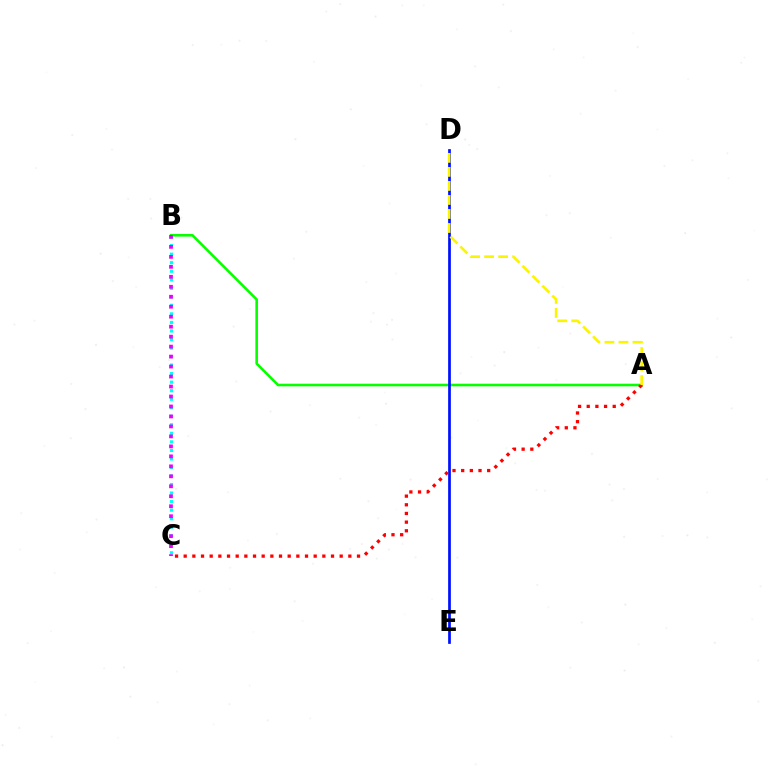{('A', 'B'): [{'color': '#08ff00', 'line_style': 'solid', 'thickness': 1.87}], ('B', 'C'): [{'color': '#00fff6', 'line_style': 'dotted', 'thickness': 2.32}, {'color': '#ee00ff', 'line_style': 'dotted', 'thickness': 2.71}], ('D', 'E'): [{'color': '#0010ff', 'line_style': 'solid', 'thickness': 1.96}], ('A', 'C'): [{'color': '#ff0000', 'line_style': 'dotted', 'thickness': 2.35}], ('A', 'D'): [{'color': '#fcf500', 'line_style': 'dashed', 'thickness': 1.91}]}